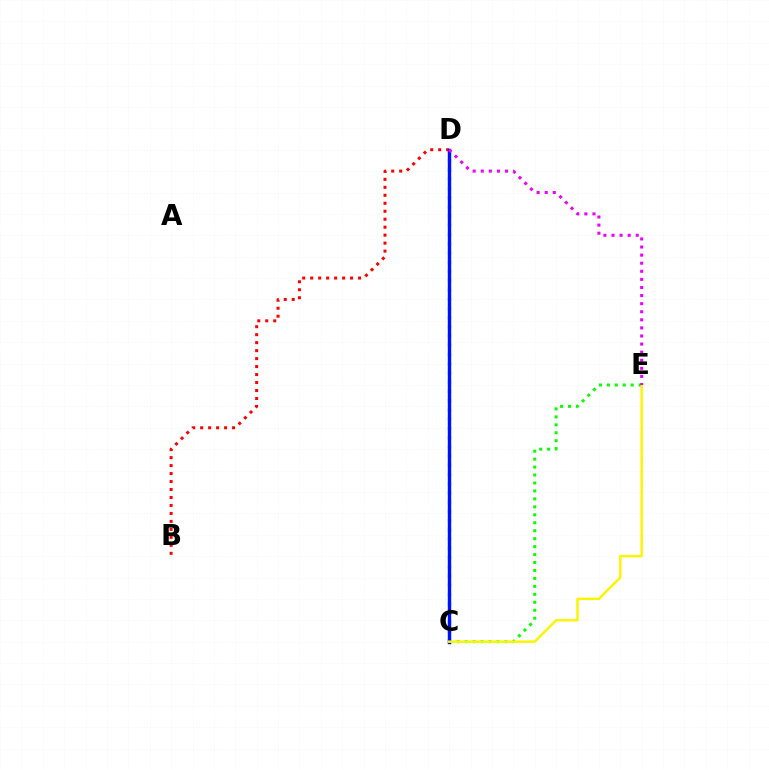{('C', 'D'): [{'color': '#00fff6', 'line_style': 'dotted', 'thickness': 2.51}, {'color': '#0010ff', 'line_style': 'solid', 'thickness': 2.46}], ('C', 'E'): [{'color': '#08ff00', 'line_style': 'dotted', 'thickness': 2.16}, {'color': '#fcf500', 'line_style': 'solid', 'thickness': 1.77}], ('B', 'D'): [{'color': '#ff0000', 'line_style': 'dotted', 'thickness': 2.17}], ('D', 'E'): [{'color': '#ee00ff', 'line_style': 'dotted', 'thickness': 2.2}]}